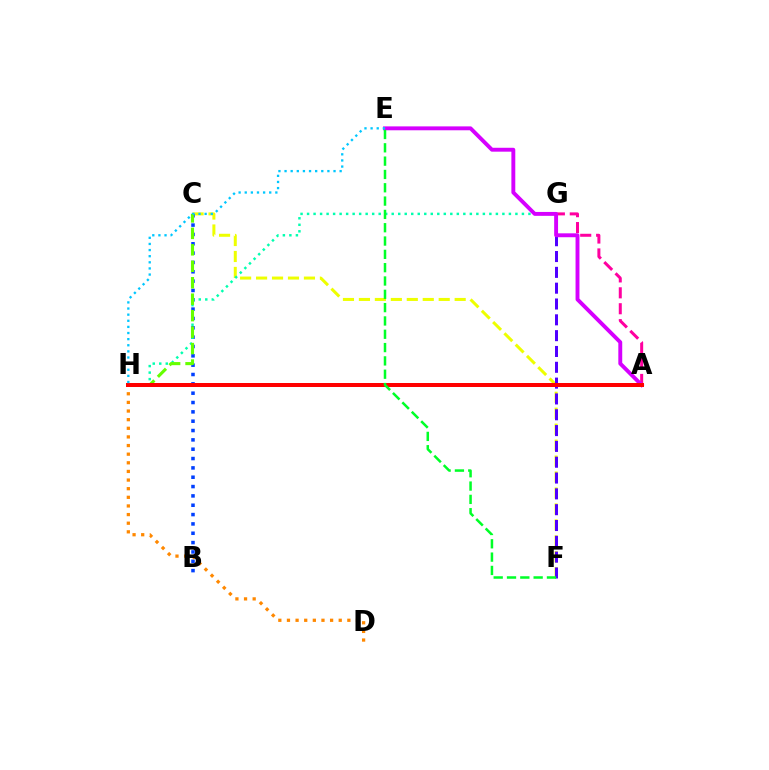{('C', 'F'): [{'color': '#eeff00', 'line_style': 'dashed', 'thickness': 2.17}], ('A', 'G'): [{'color': '#ff00a0', 'line_style': 'dashed', 'thickness': 2.16}], ('B', 'C'): [{'color': '#003fff', 'line_style': 'dotted', 'thickness': 2.54}], ('F', 'G'): [{'color': '#4f00ff', 'line_style': 'dashed', 'thickness': 2.15}], ('G', 'H'): [{'color': '#00ffaf', 'line_style': 'dotted', 'thickness': 1.77}], ('A', 'E'): [{'color': '#d600ff', 'line_style': 'solid', 'thickness': 2.81}], ('C', 'H'): [{'color': '#66ff00', 'line_style': 'dashed', 'thickness': 2.24}], ('D', 'H'): [{'color': '#ff8800', 'line_style': 'dotted', 'thickness': 2.34}], ('A', 'H'): [{'color': '#ff0000', 'line_style': 'solid', 'thickness': 2.87}], ('E', 'F'): [{'color': '#00ff27', 'line_style': 'dashed', 'thickness': 1.81}], ('E', 'H'): [{'color': '#00c7ff', 'line_style': 'dotted', 'thickness': 1.66}]}